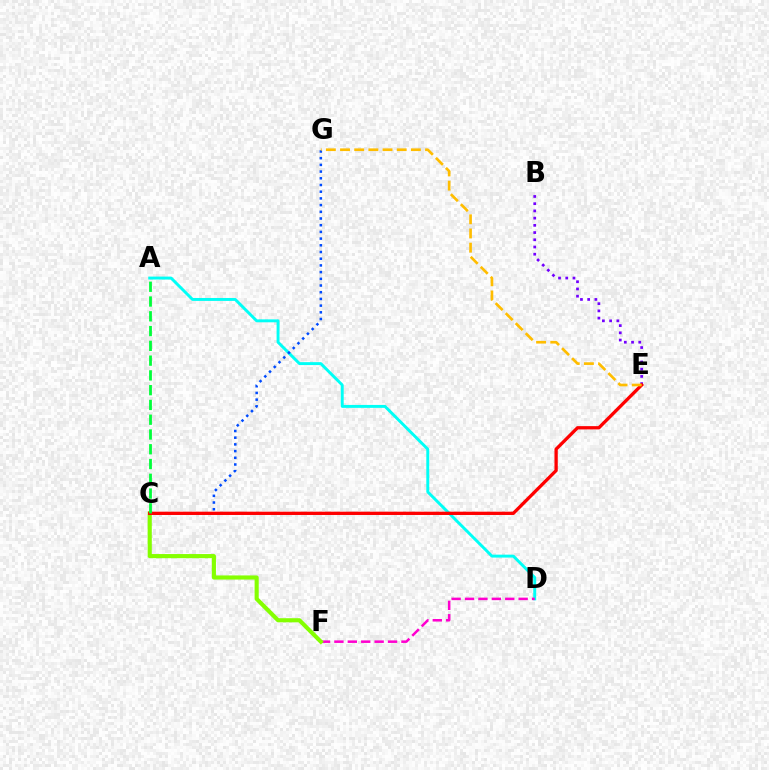{('A', 'D'): [{'color': '#00fff6', 'line_style': 'solid', 'thickness': 2.11}], ('C', 'G'): [{'color': '#004bff', 'line_style': 'dotted', 'thickness': 1.82}], ('D', 'F'): [{'color': '#ff00cf', 'line_style': 'dashed', 'thickness': 1.82}], ('B', 'E'): [{'color': '#7200ff', 'line_style': 'dotted', 'thickness': 1.96}], ('C', 'F'): [{'color': '#84ff00', 'line_style': 'solid', 'thickness': 2.97}], ('C', 'E'): [{'color': '#ff0000', 'line_style': 'solid', 'thickness': 2.37}], ('E', 'G'): [{'color': '#ffbd00', 'line_style': 'dashed', 'thickness': 1.92}], ('A', 'C'): [{'color': '#00ff39', 'line_style': 'dashed', 'thickness': 2.01}]}